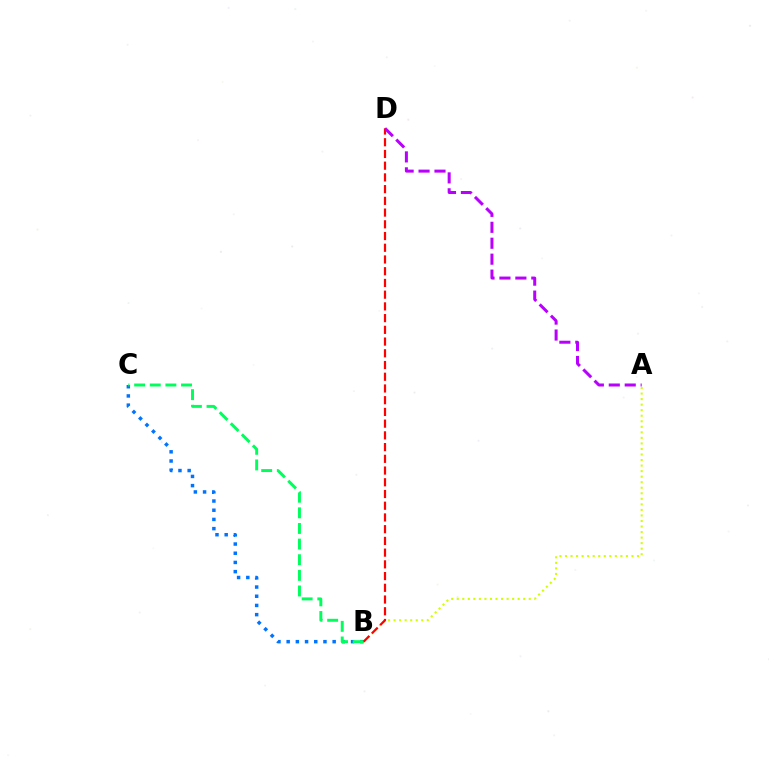{('B', 'C'): [{'color': '#0074ff', 'line_style': 'dotted', 'thickness': 2.5}, {'color': '#00ff5c', 'line_style': 'dashed', 'thickness': 2.12}], ('A', 'B'): [{'color': '#d1ff00', 'line_style': 'dotted', 'thickness': 1.51}], ('B', 'D'): [{'color': '#ff0000', 'line_style': 'dashed', 'thickness': 1.59}], ('A', 'D'): [{'color': '#b900ff', 'line_style': 'dashed', 'thickness': 2.16}]}